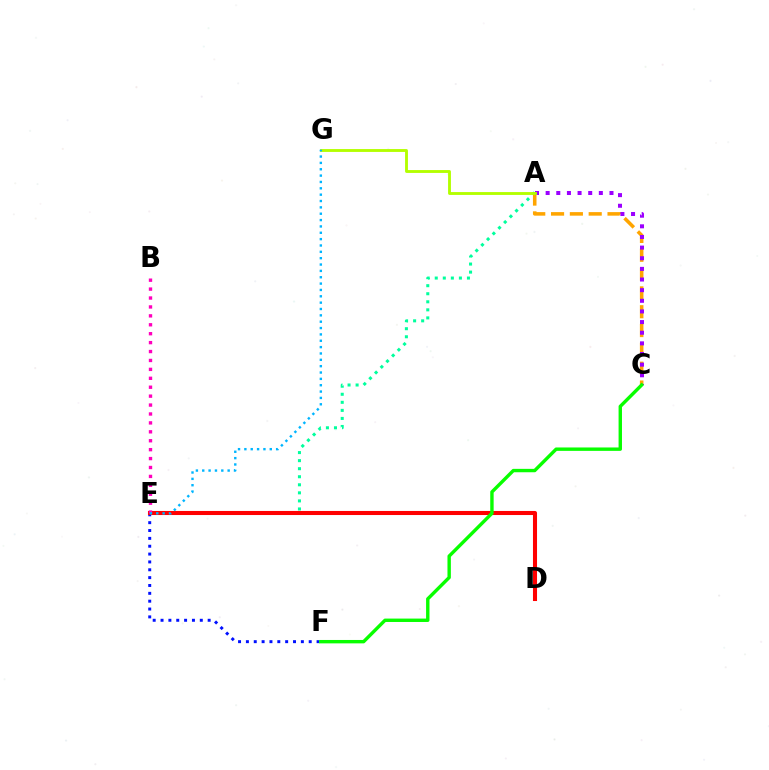{('A', 'E'): [{'color': '#00ff9d', 'line_style': 'dotted', 'thickness': 2.19}], ('A', 'C'): [{'color': '#ffa500', 'line_style': 'dashed', 'thickness': 2.56}, {'color': '#9b00ff', 'line_style': 'dotted', 'thickness': 2.89}], ('E', 'F'): [{'color': '#0010ff', 'line_style': 'dotted', 'thickness': 2.13}], ('A', 'G'): [{'color': '#b3ff00', 'line_style': 'solid', 'thickness': 2.07}], ('D', 'E'): [{'color': '#ff0000', 'line_style': 'solid', 'thickness': 2.93}], ('B', 'E'): [{'color': '#ff00bd', 'line_style': 'dotted', 'thickness': 2.42}], ('E', 'G'): [{'color': '#00b5ff', 'line_style': 'dotted', 'thickness': 1.73}], ('C', 'F'): [{'color': '#08ff00', 'line_style': 'solid', 'thickness': 2.44}]}